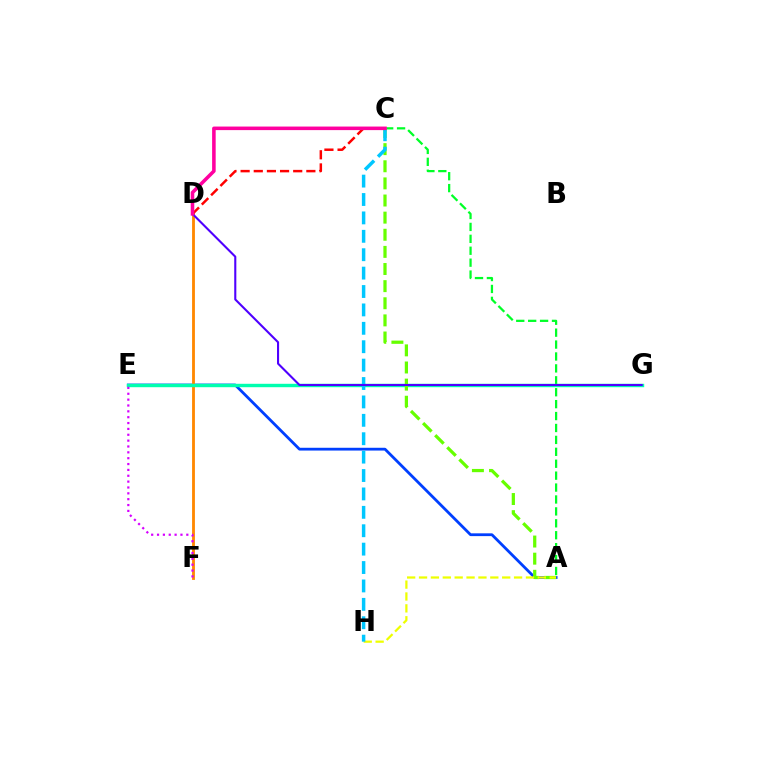{('A', 'C'): [{'color': '#00ff27', 'line_style': 'dashed', 'thickness': 1.62}, {'color': '#66ff00', 'line_style': 'dashed', 'thickness': 2.33}], ('A', 'E'): [{'color': '#003fff', 'line_style': 'solid', 'thickness': 2.01}], ('D', 'F'): [{'color': '#ff8800', 'line_style': 'solid', 'thickness': 2.04}], ('C', 'D'): [{'color': '#ff0000', 'line_style': 'dashed', 'thickness': 1.79}, {'color': '#ff00a0', 'line_style': 'solid', 'thickness': 2.56}], ('E', 'G'): [{'color': '#00ffaf', 'line_style': 'solid', 'thickness': 2.46}], ('E', 'F'): [{'color': '#d600ff', 'line_style': 'dotted', 'thickness': 1.59}], ('A', 'H'): [{'color': '#eeff00', 'line_style': 'dashed', 'thickness': 1.61}], ('C', 'H'): [{'color': '#00c7ff', 'line_style': 'dashed', 'thickness': 2.5}], ('D', 'G'): [{'color': '#4f00ff', 'line_style': 'solid', 'thickness': 1.51}]}